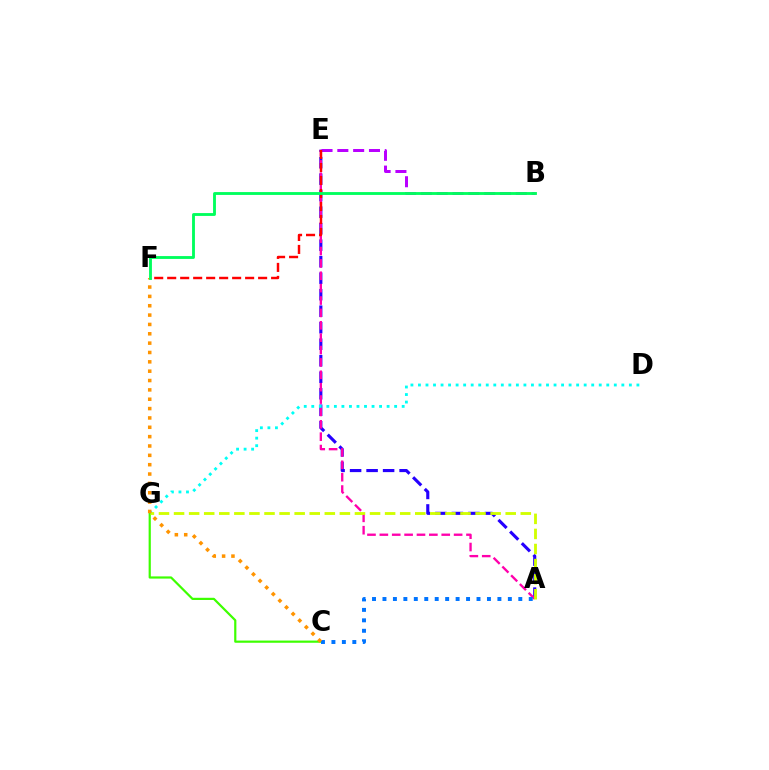{('A', 'E'): [{'color': '#2500ff', 'line_style': 'dashed', 'thickness': 2.24}, {'color': '#ff00ac', 'line_style': 'dashed', 'thickness': 1.68}], ('D', 'G'): [{'color': '#00fff6', 'line_style': 'dotted', 'thickness': 2.05}], ('B', 'E'): [{'color': '#b900ff', 'line_style': 'dashed', 'thickness': 2.15}], ('C', 'G'): [{'color': '#3dff00', 'line_style': 'solid', 'thickness': 1.58}], ('A', 'C'): [{'color': '#0074ff', 'line_style': 'dotted', 'thickness': 2.84}], ('E', 'F'): [{'color': '#ff0000', 'line_style': 'dashed', 'thickness': 1.76}], ('A', 'G'): [{'color': '#d1ff00', 'line_style': 'dashed', 'thickness': 2.05}], ('C', 'F'): [{'color': '#ff9400', 'line_style': 'dotted', 'thickness': 2.54}], ('B', 'F'): [{'color': '#00ff5c', 'line_style': 'solid', 'thickness': 2.05}]}